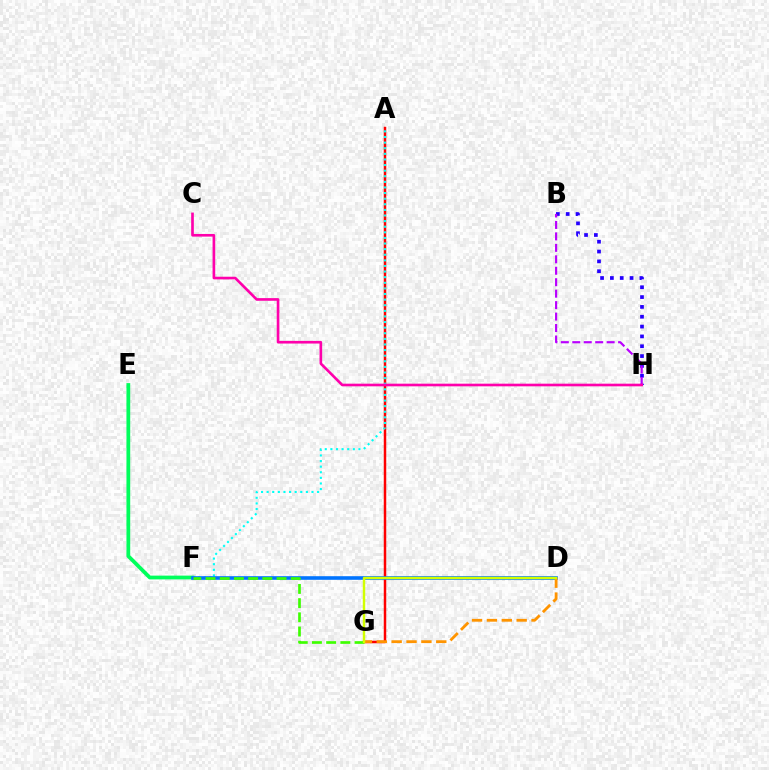{('A', 'G'): [{'color': '#ff0000', 'line_style': 'solid', 'thickness': 1.79}], ('B', 'H'): [{'color': '#2500ff', 'line_style': 'dotted', 'thickness': 2.67}, {'color': '#b900ff', 'line_style': 'dashed', 'thickness': 1.56}], ('E', 'F'): [{'color': '#00ff5c', 'line_style': 'solid', 'thickness': 2.71}], ('A', 'F'): [{'color': '#00fff6', 'line_style': 'dotted', 'thickness': 1.52}], ('D', 'F'): [{'color': '#0074ff', 'line_style': 'solid', 'thickness': 2.6}], ('F', 'G'): [{'color': '#3dff00', 'line_style': 'dashed', 'thickness': 1.93}], ('D', 'G'): [{'color': '#ff9400', 'line_style': 'dashed', 'thickness': 2.02}, {'color': '#d1ff00', 'line_style': 'solid', 'thickness': 1.75}], ('C', 'H'): [{'color': '#ff00ac', 'line_style': 'solid', 'thickness': 1.91}]}